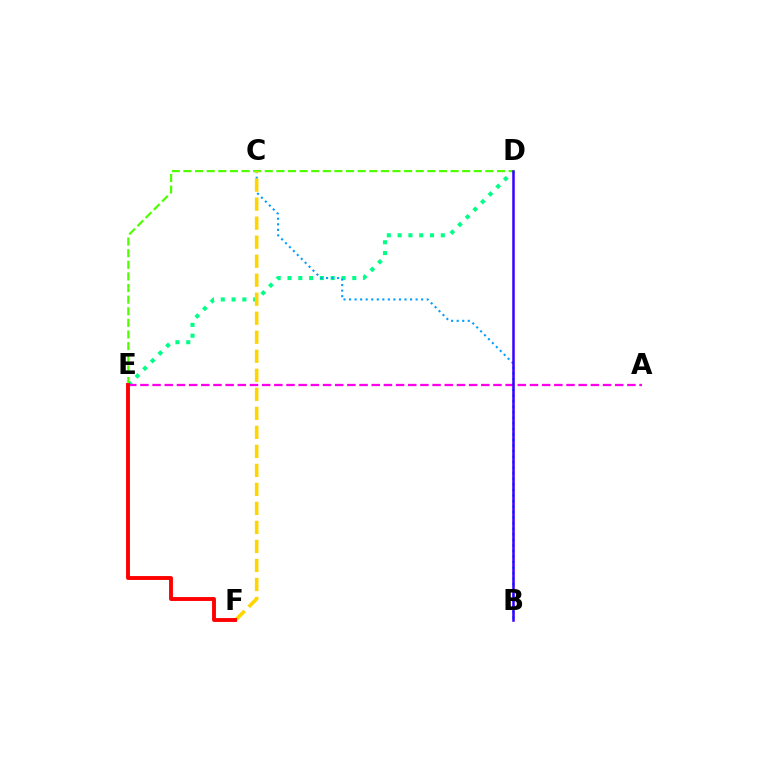{('D', 'E'): [{'color': '#00ff86', 'line_style': 'dotted', 'thickness': 2.93}, {'color': '#4fff00', 'line_style': 'dashed', 'thickness': 1.58}], ('B', 'C'): [{'color': '#009eff', 'line_style': 'dotted', 'thickness': 1.51}], ('C', 'F'): [{'color': '#ffd500', 'line_style': 'dashed', 'thickness': 2.58}], ('A', 'E'): [{'color': '#ff00ed', 'line_style': 'dashed', 'thickness': 1.65}], ('B', 'D'): [{'color': '#3700ff', 'line_style': 'solid', 'thickness': 1.81}], ('E', 'F'): [{'color': '#ff0000', 'line_style': 'solid', 'thickness': 2.8}]}